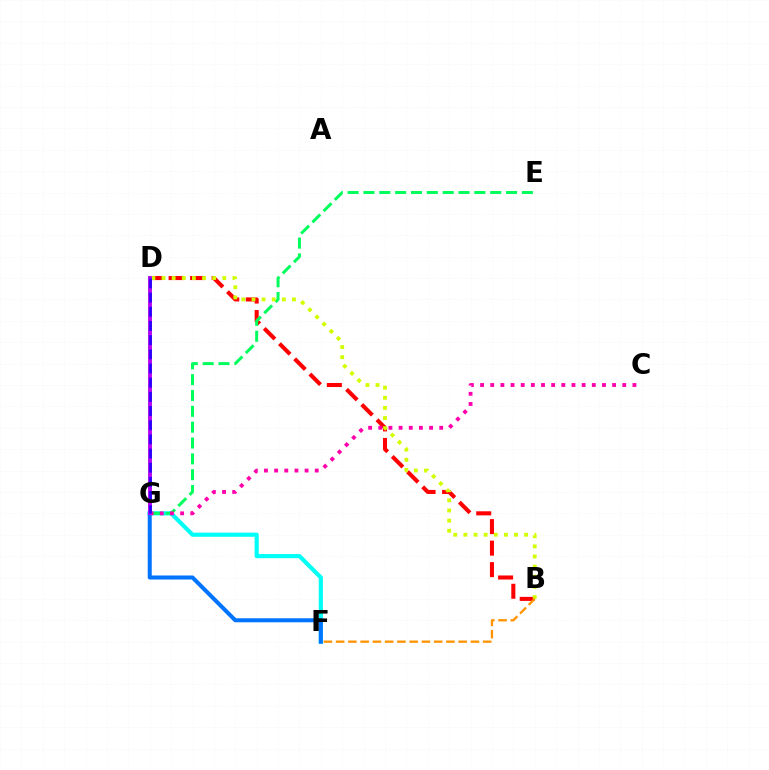{('B', 'D'): [{'color': '#ff0000', 'line_style': 'dashed', 'thickness': 2.92}, {'color': '#d1ff00', 'line_style': 'dotted', 'thickness': 2.75}], ('F', 'G'): [{'color': '#00fff6', 'line_style': 'solid', 'thickness': 2.99}, {'color': '#0074ff', 'line_style': 'solid', 'thickness': 2.9}], ('D', 'G'): [{'color': '#3dff00', 'line_style': 'solid', 'thickness': 2.61}, {'color': '#b900ff', 'line_style': 'solid', 'thickness': 2.75}, {'color': '#2500ff', 'line_style': 'dashed', 'thickness': 1.93}], ('E', 'G'): [{'color': '#00ff5c', 'line_style': 'dashed', 'thickness': 2.15}], ('C', 'G'): [{'color': '#ff00ac', 'line_style': 'dotted', 'thickness': 2.76}], ('B', 'F'): [{'color': '#ff9400', 'line_style': 'dashed', 'thickness': 1.66}]}